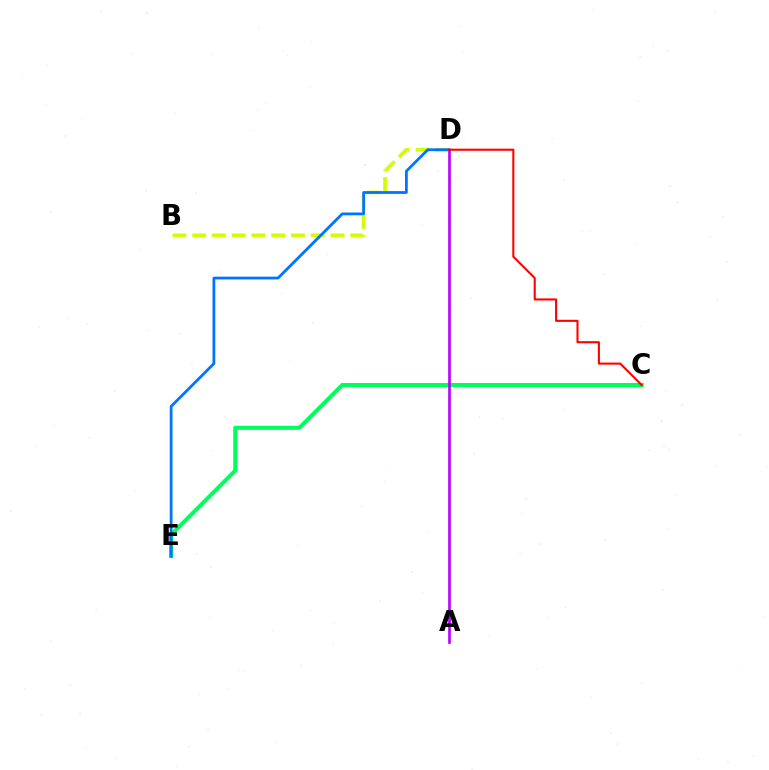{('C', 'E'): [{'color': '#00ff5c', 'line_style': 'solid', 'thickness': 2.92}], ('B', 'D'): [{'color': '#d1ff00', 'line_style': 'dashed', 'thickness': 2.68}], ('D', 'E'): [{'color': '#0074ff', 'line_style': 'solid', 'thickness': 2.0}], ('A', 'D'): [{'color': '#b900ff', 'line_style': 'solid', 'thickness': 1.91}], ('C', 'D'): [{'color': '#ff0000', 'line_style': 'solid', 'thickness': 1.5}]}